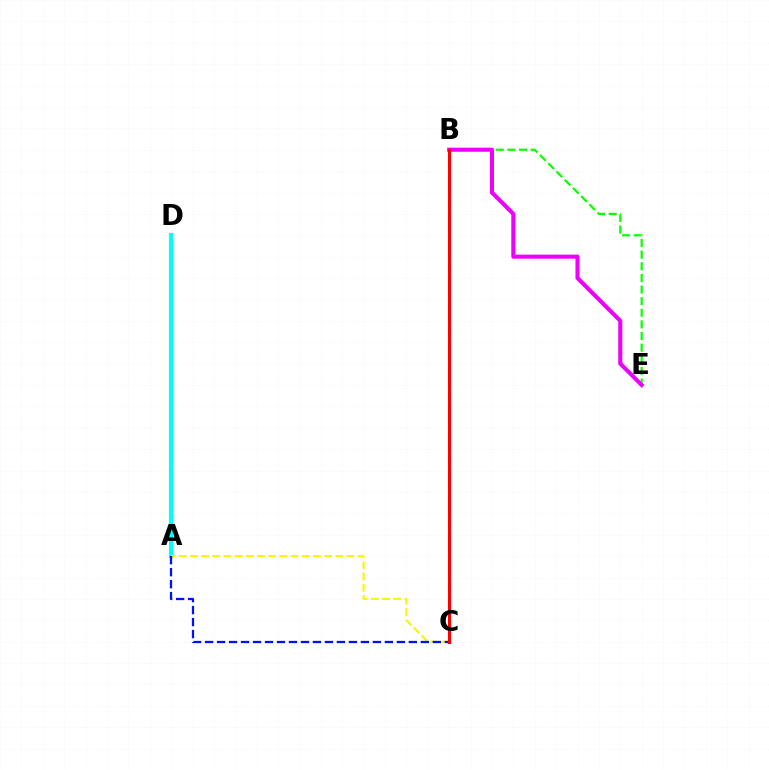{('B', 'E'): [{'color': '#08ff00', 'line_style': 'dashed', 'thickness': 1.58}, {'color': '#ee00ff', 'line_style': 'solid', 'thickness': 2.93}], ('A', 'D'): [{'color': '#00fff6', 'line_style': 'solid', 'thickness': 3.0}], ('A', 'C'): [{'color': '#fcf500', 'line_style': 'dashed', 'thickness': 1.52}, {'color': '#0010ff', 'line_style': 'dashed', 'thickness': 1.63}], ('B', 'C'): [{'color': '#ff0000', 'line_style': 'solid', 'thickness': 2.2}]}